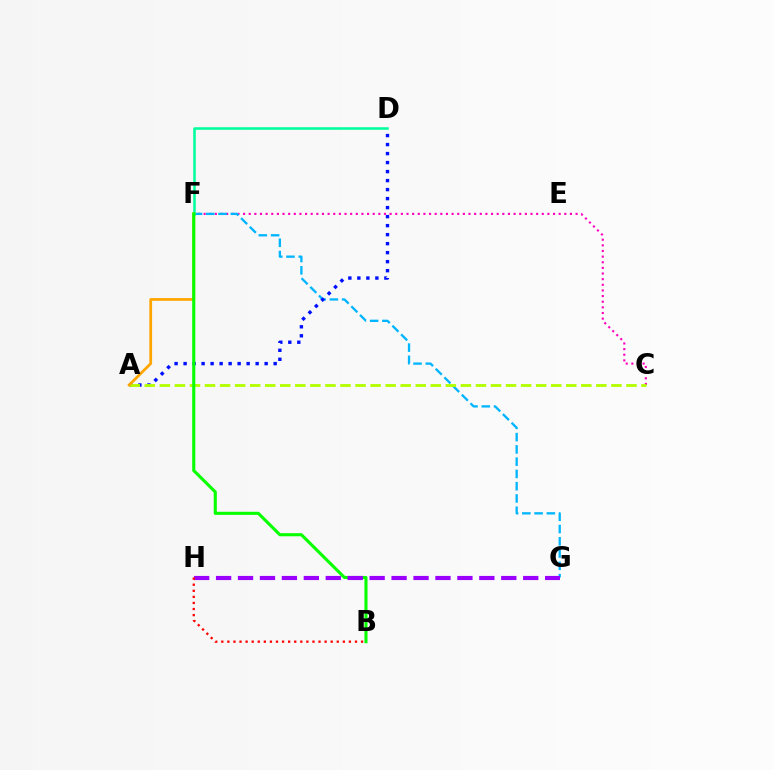{('C', 'F'): [{'color': '#ff00bd', 'line_style': 'dotted', 'thickness': 1.53}], ('F', 'G'): [{'color': '#00b5ff', 'line_style': 'dashed', 'thickness': 1.67}], ('A', 'D'): [{'color': '#0010ff', 'line_style': 'dotted', 'thickness': 2.45}], ('A', 'C'): [{'color': '#b3ff00', 'line_style': 'dashed', 'thickness': 2.04}], ('D', 'F'): [{'color': '#00ff9d', 'line_style': 'solid', 'thickness': 1.83}], ('A', 'F'): [{'color': '#ffa500', 'line_style': 'solid', 'thickness': 1.98}], ('B', 'F'): [{'color': '#08ff00', 'line_style': 'solid', 'thickness': 2.23}], ('G', 'H'): [{'color': '#9b00ff', 'line_style': 'dashed', 'thickness': 2.98}], ('B', 'H'): [{'color': '#ff0000', 'line_style': 'dotted', 'thickness': 1.65}]}